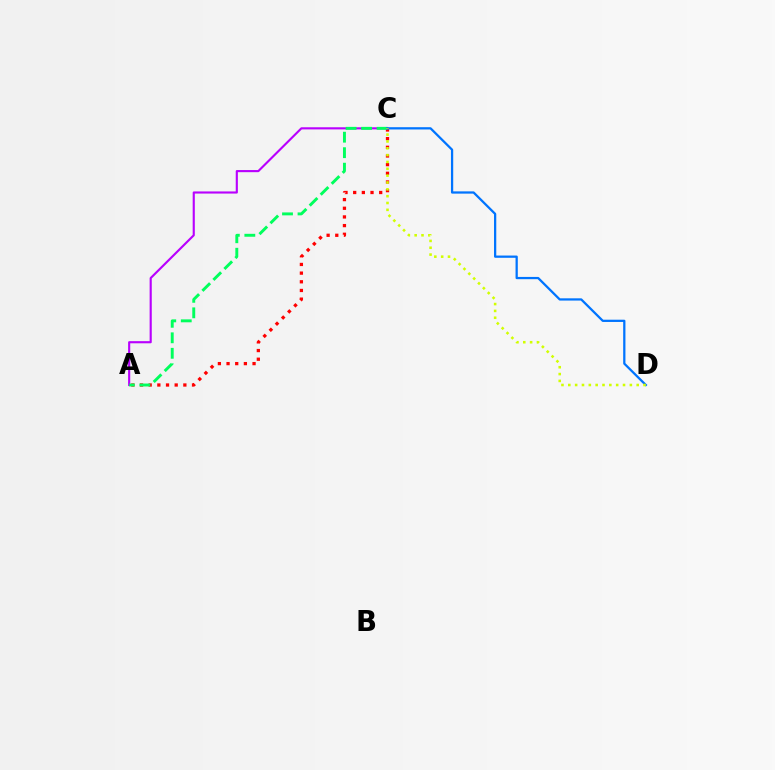{('A', 'C'): [{'color': '#ff0000', 'line_style': 'dotted', 'thickness': 2.36}, {'color': '#b900ff', 'line_style': 'solid', 'thickness': 1.53}, {'color': '#00ff5c', 'line_style': 'dashed', 'thickness': 2.11}], ('C', 'D'): [{'color': '#0074ff', 'line_style': 'solid', 'thickness': 1.63}, {'color': '#d1ff00', 'line_style': 'dotted', 'thickness': 1.86}]}